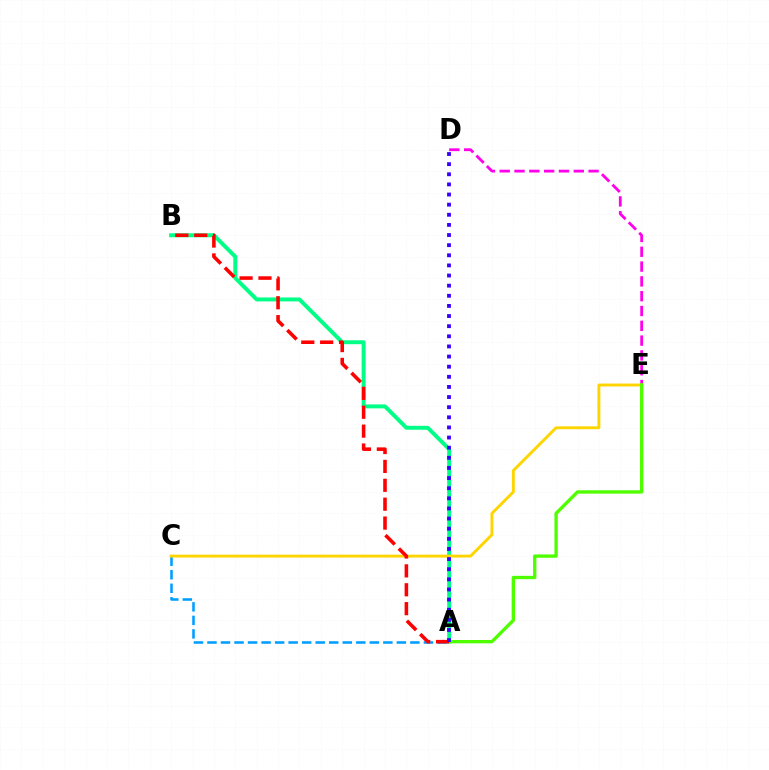{('D', 'E'): [{'color': '#ff00ed', 'line_style': 'dashed', 'thickness': 2.01}], ('A', 'C'): [{'color': '#009eff', 'line_style': 'dashed', 'thickness': 1.84}], ('A', 'B'): [{'color': '#00ff86', 'line_style': 'solid', 'thickness': 2.84}, {'color': '#ff0000', 'line_style': 'dashed', 'thickness': 2.57}], ('C', 'E'): [{'color': '#ffd500', 'line_style': 'solid', 'thickness': 2.09}], ('A', 'E'): [{'color': '#4fff00', 'line_style': 'solid', 'thickness': 2.41}], ('A', 'D'): [{'color': '#3700ff', 'line_style': 'dotted', 'thickness': 2.75}]}